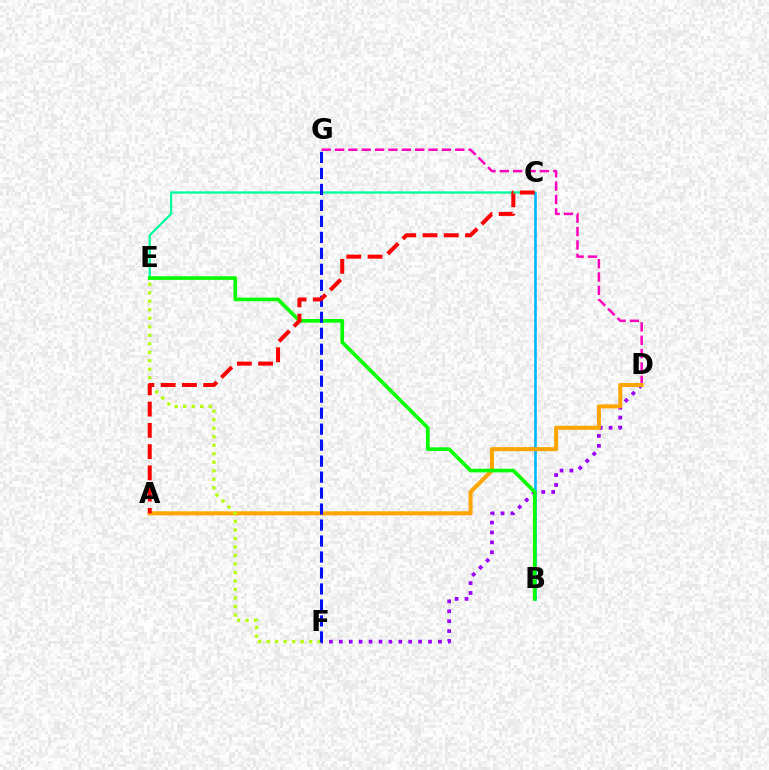{('D', 'F'): [{'color': '#9b00ff', 'line_style': 'dotted', 'thickness': 2.69}], ('C', 'E'): [{'color': '#00ff9d', 'line_style': 'solid', 'thickness': 1.66}], ('D', 'G'): [{'color': '#ff00bd', 'line_style': 'dashed', 'thickness': 1.82}], ('B', 'C'): [{'color': '#00b5ff', 'line_style': 'solid', 'thickness': 1.85}], ('A', 'D'): [{'color': '#ffa500', 'line_style': 'solid', 'thickness': 2.91}], ('E', 'F'): [{'color': '#b3ff00', 'line_style': 'dotted', 'thickness': 2.31}], ('B', 'E'): [{'color': '#08ff00', 'line_style': 'solid', 'thickness': 2.64}], ('F', 'G'): [{'color': '#0010ff', 'line_style': 'dashed', 'thickness': 2.17}], ('A', 'C'): [{'color': '#ff0000', 'line_style': 'dashed', 'thickness': 2.89}]}